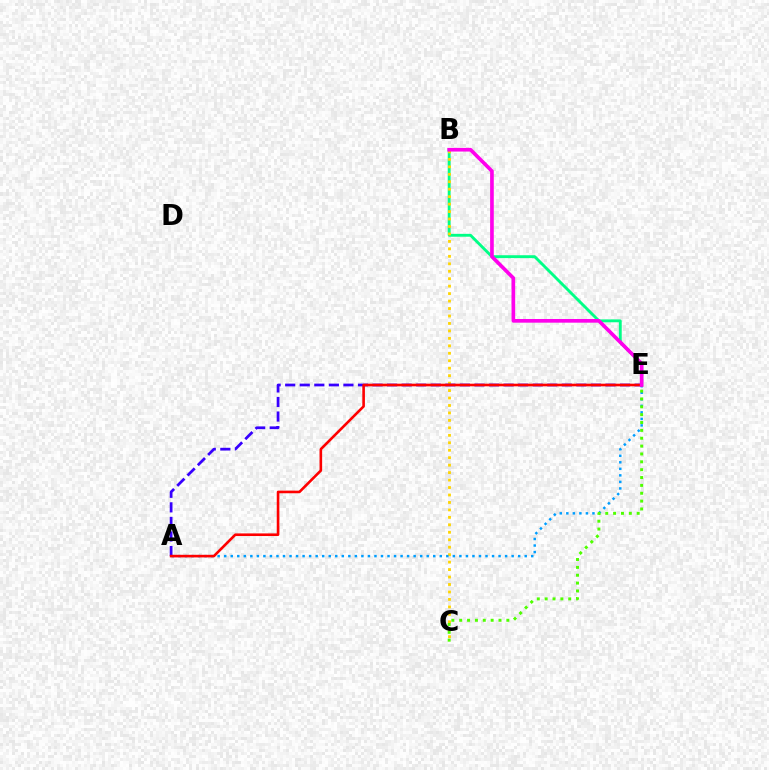{('B', 'E'): [{'color': '#00ff86', 'line_style': 'solid', 'thickness': 2.07}, {'color': '#ff00ed', 'line_style': 'solid', 'thickness': 2.64}], ('B', 'C'): [{'color': '#ffd500', 'line_style': 'dotted', 'thickness': 2.03}], ('A', 'E'): [{'color': '#009eff', 'line_style': 'dotted', 'thickness': 1.77}, {'color': '#3700ff', 'line_style': 'dashed', 'thickness': 1.98}, {'color': '#ff0000', 'line_style': 'solid', 'thickness': 1.88}], ('C', 'E'): [{'color': '#4fff00', 'line_style': 'dotted', 'thickness': 2.14}]}